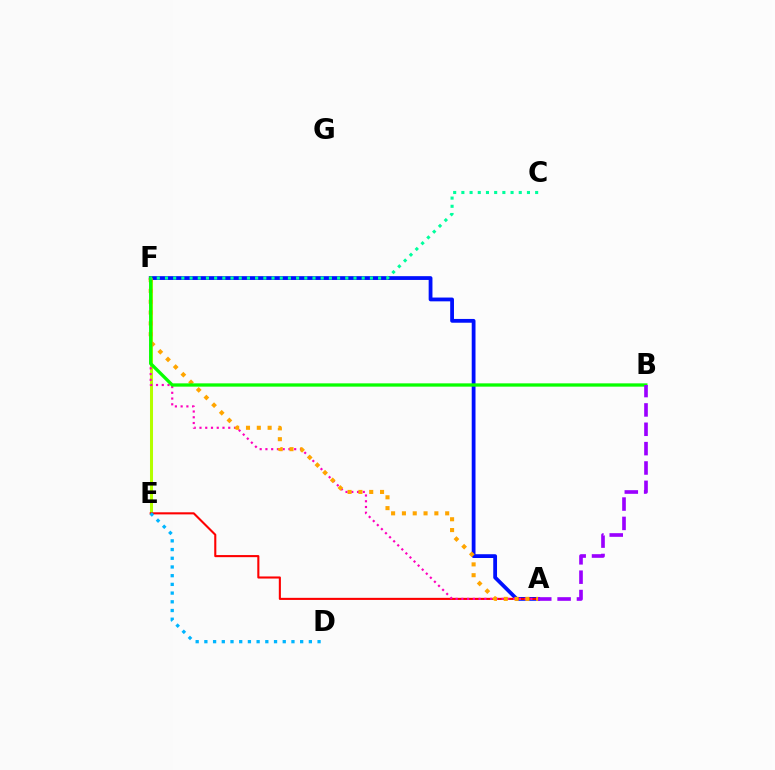{('E', 'F'): [{'color': '#b3ff00', 'line_style': 'solid', 'thickness': 2.18}], ('A', 'F'): [{'color': '#0010ff', 'line_style': 'solid', 'thickness': 2.73}, {'color': '#ff00bd', 'line_style': 'dotted', 'thickness': 1.56}, {'color': '#ffa500', 'line_style': 'dotted', 'thickness': 2.94}], ('A', 'E'): [{'color': '#ff0000', 'line_style': 'solid', 'thickness': 1.51}], ('D', 'E'): [{'color': '#00b5ff', 'line_style': 'dotted', 'thickness': 2.37}], ('B', 'F'): [{'color': '#08ff00', 'line_style': 'solid', 'thickness': 2.37}], ('A', 'B'): [{'color': '#9b00ff', 'line_style': 'dashed', 'thickness': 2.63}], ('C', 'F'): [{'color': '#00ff9d', 'line_style': 'dotted', 'thickness': 2.23}]}